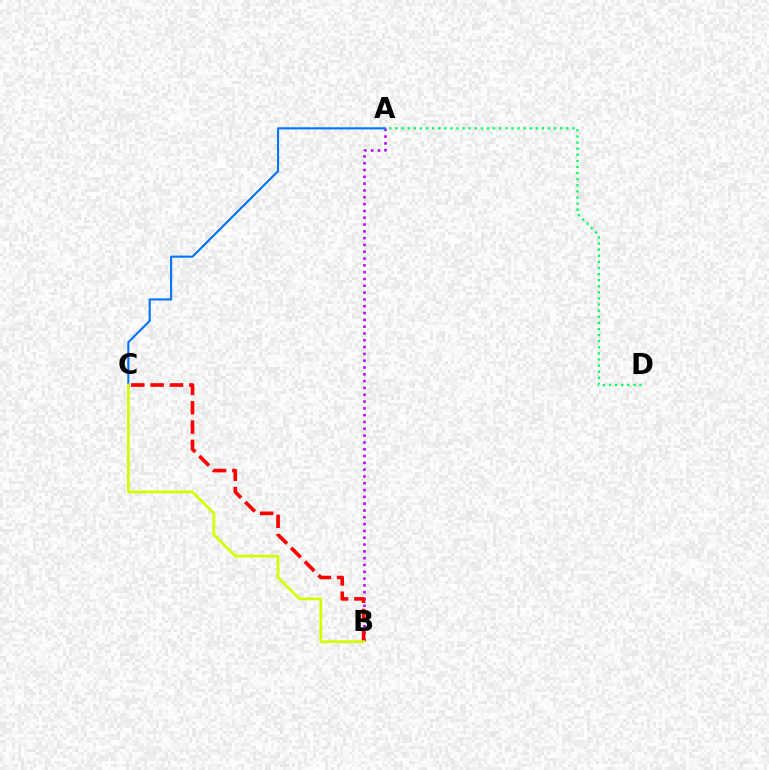{('A', 'B'): [{'color': '#b900ff', 'line_style': 'dotted', 'thickness': 1.85}], ('A', 'D'): [{'color': '#00ff5c', 'line_style': 'dotted', 'thickness': 1.66}], ('A', 'C'): [{'color': '#0074ff', 'line_style': 'solid', 'thickness': 1.51}], ('B', 'C'): [{'color': '#ff0000', 'line_style': 'dashed', 'thickness': 2.63}, {'color': '#d1ff00', 'line_style': 'solid', 'thickness': 1.98}]}